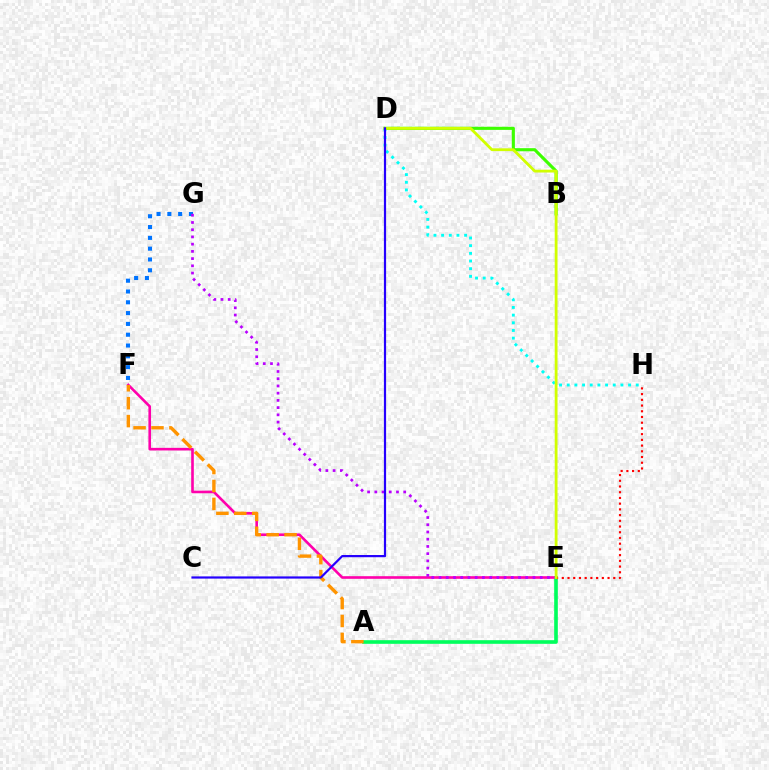{('E', 'F'): [{'color': '#ff00ac', 'line_style': 'solid', 'thickness': 1.89}], ('B', 'D'): [{'color': '#3dff00', 'line_style': 'solid', 'thickness': 2.24}], ('F', 'G'): [{'color': '#0074ff', 'line_style': 'dotted', 'thickness': 2.94}], ('A', 'E'): [{'color': '#00ff5c', 'line_style': 'solid', 'thickness': 2.62}], ('D', 'H'): [{'color': '#00fff6', 'line_style': 'dotted', 'thickness': 2.08}], ('A', 'F'): [{'color': '#ff9400', 'line_style': 'dashed', 'thickness': 2.43}], ('E', 'H'): [{'color': '#ff0000', 'line_style': 'dotted', 'thickness': 1.55}], ('E', 'G'): [{'color': '#b900ff', 'line_style': 'dotted', 'thickness': 1.96}], ('D', 'E'): [{'color': '#d1ff00', 'line_style': 'solid', 'thickness': 2.02}], ('C', 'D'): [{'color': '#2500ff', 'line_style': 'solid', 'thickness': 1.59}]}